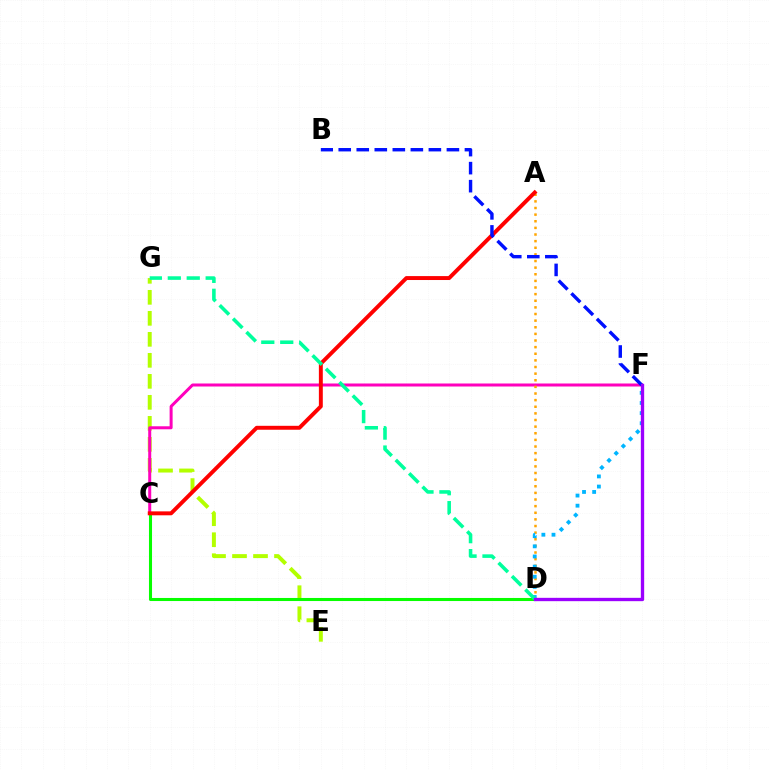{('E', 'G'): [{'color': '#b3ff00', 'line_style': 'dashed', 'thickness': 2.85}], ('C', 'D'): [{'color': '#08ff00', 'line_style': 'solid', 'thickness': 2.2}], ('C', 'F'): [{'color': '#ff00bd', 'line_style': 'solid', 'thickness': 2.16}], ('A', 'D'): [{'color': '#ffa500', 'line_style': 'dotted', 'thickness': 1.8}], ('A', 'C'): [{'color': '#ff0000', 'line_style': 'solid', 'thickness': 2.83}], ('D', 'F'): [{'color': '#00b5ff', 'line_style': 'dotted', 'thickness': 2.75}, {'color': '#9b00ff', 'line_style': 'solid', 'thickness': 2.4}], ('D', 'G'): [{'color': '#00ff9d', 'line_style': 'dashed', 'thickness': 2.57}], ('B', 'F'): [{'color': '#0010ff', 'line_style': 'dashed', 'thickness': 2.45}]}